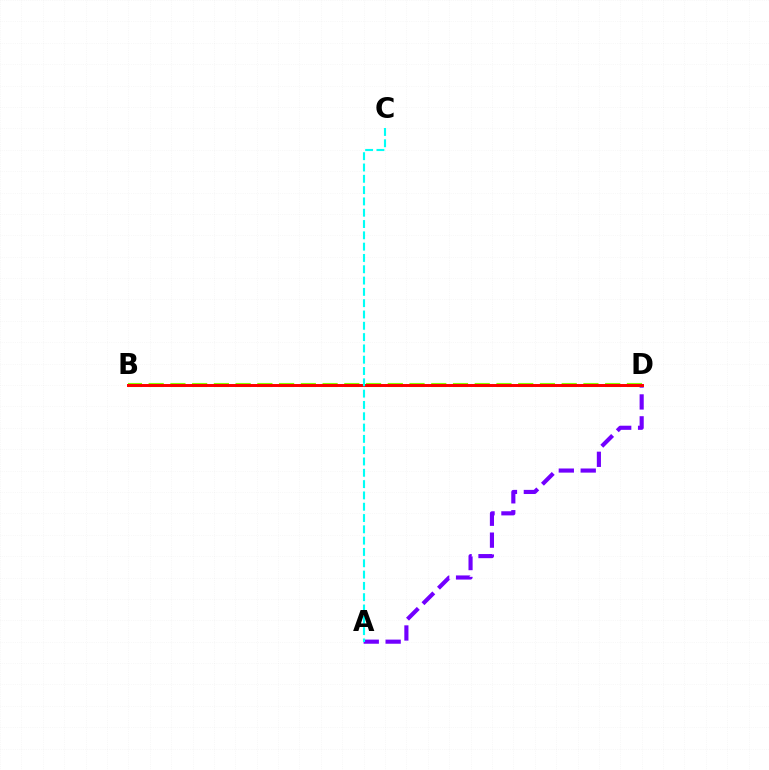{('A', 'D'): [{'color': '#7200ff', 'line_style': 'dashed', 'thickness': 2.98}], ('B', 'D'): [{'color': '#84ff00', 'line_style': 'dashed', 'thickness': 2.95}, {'color': '#ff0000', 'line_style': 'solid', 'thickness': 2.13}], ('A', 'C'): [{'color': '#00fff6', 'line_style': 'dashed', 'thickness': 1.54}]}